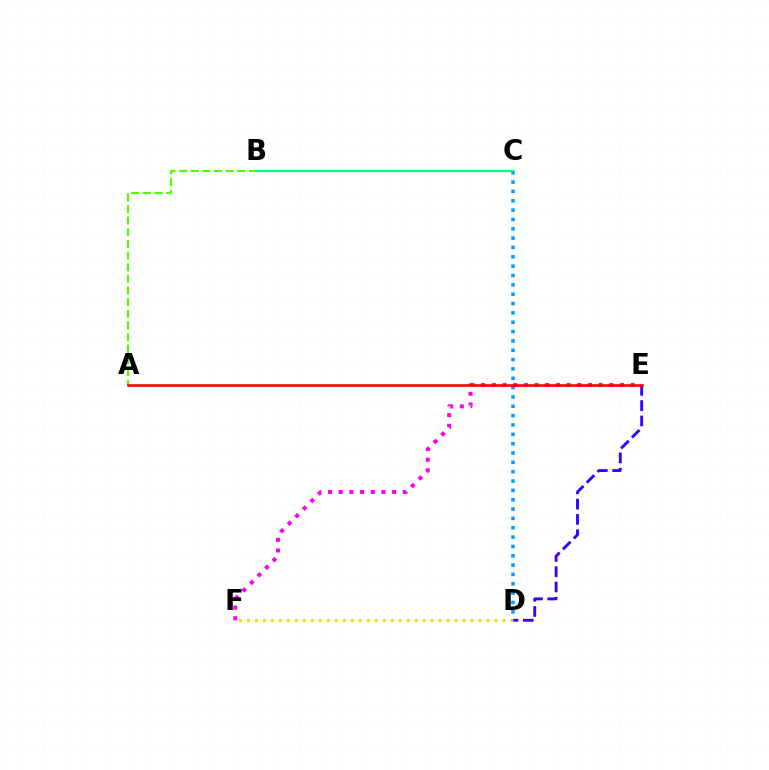{('D', 'F'): [{'color': '#ffd500', 'line_style': 'dotted', 'thickness': 2.17}], ('A', 'B'): [{'color': '#4fff00', 'line_style': 'dashed', 'thickness': 1.58}], ('C', 'D'): [{'color': '#009eff', 'line_style': 'dotted', 'thickness': 2.54}], ('D', 'E'): [{'color': '#3700ff', 'line_style': 'dashed', 'thickness': 2.08}], ('E', 'F'): [{'color': '#ff00ed', 'line_style': 'dotted', 'thickness': 2.9}], ('B', 'C'): [{'color': '#00ff86', 'line_style': 'solid', 'thickness': 1.59}], ('A', 'E'): [{'color': '#ff0000', 'line_style': 'solid', 'thickness': 1.88}]}